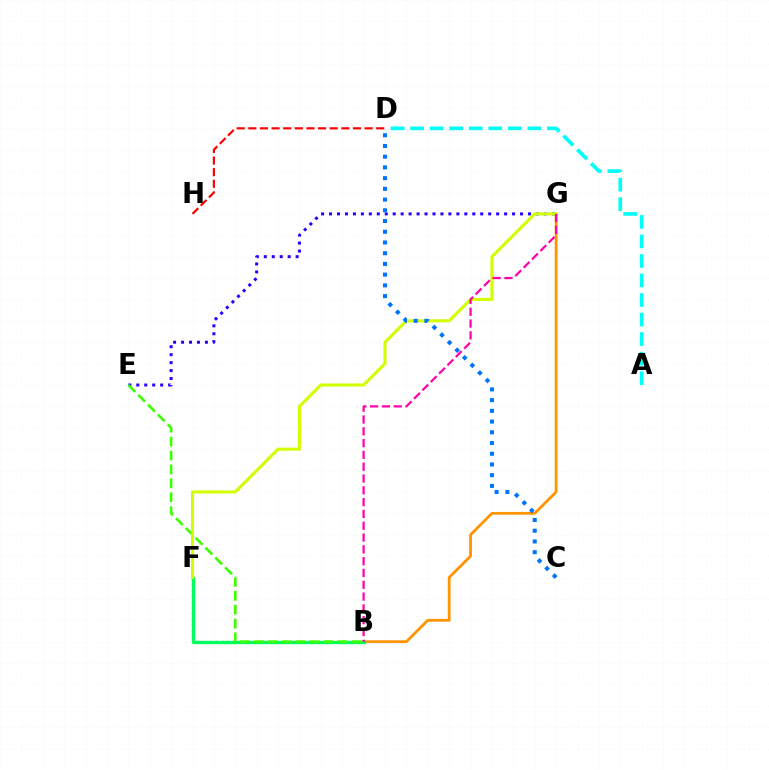{('B', 'G'): [{'color': '#ff9400', 'line_style': 'solid', 'thickness': 2.0}, {'color': '#ff00ac', 'line_style': 'dashed', 'thickness': 1.6}], ('B', 'F'): [{'color': '#b900ff', 'line_style': 'dotted', 'thickness': 1.57}, {'color': '#00ff5c', 'line_style': 'solid', 'thickness': 2.4}], ('A', 'D'): [{'color': '#00fff6', 'line_style': 'dashed', 'thickness': 2.65}], ('E', 'G'): [{'color': '#2500ff', 'line_style': 'dotted', 'thickness': 2.16}], ('B', 'E'): [{'color': '#3dff00', 'line_style': 'dashed', 'thickness': 1.89}], ('F', 'G'): [{'color': '#d1ff00', 'line_style': 'solid', 'thickness': 2.23}], ('C', 'D'): [{'color': '#0074ff', 'line_style': 'dotted', 'thickness': 2.91}], ('D', 'H'): [{'color': '#ff0000', 'line_style': 'dashed', 'thickness': 1.58}]}